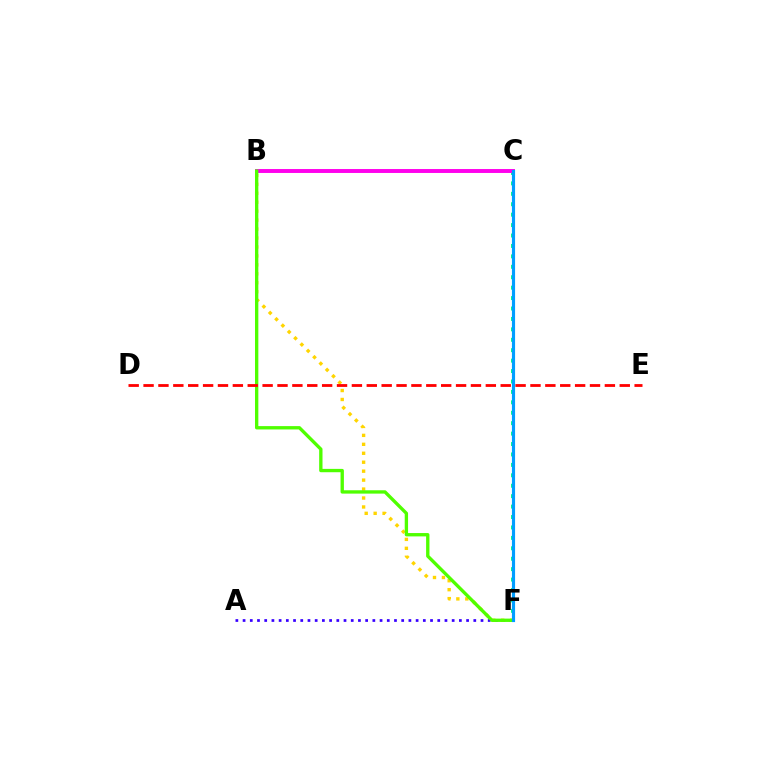{('A', 'F'): [{'color': '#3700ff', 'line_style': 'dotted', 'thickness': 1.96}], ('B', 'F'): [{'color': '#ffd500', 'line_style': 'dotted', 'thickness': 2.43}, {'color': '#4fff00', 'line_style': 'solid', 'thickness': 2.41}], ('C', 'F'): [{'color': '#00ff86', 'line_style': 'dotted', 'thickness': 2.83}, {'color': '#009eff', 'line_style': 'solid', 'thickness': 2.27}], ('B', 'C'): [{'color': '#ff00ed', 'line_style': 'solid', 'thickness': 2.83}], ('D', 'E'): [{'color': '#ff0000', 'line_style': 'dashed', 'thickness': 2.02}]}